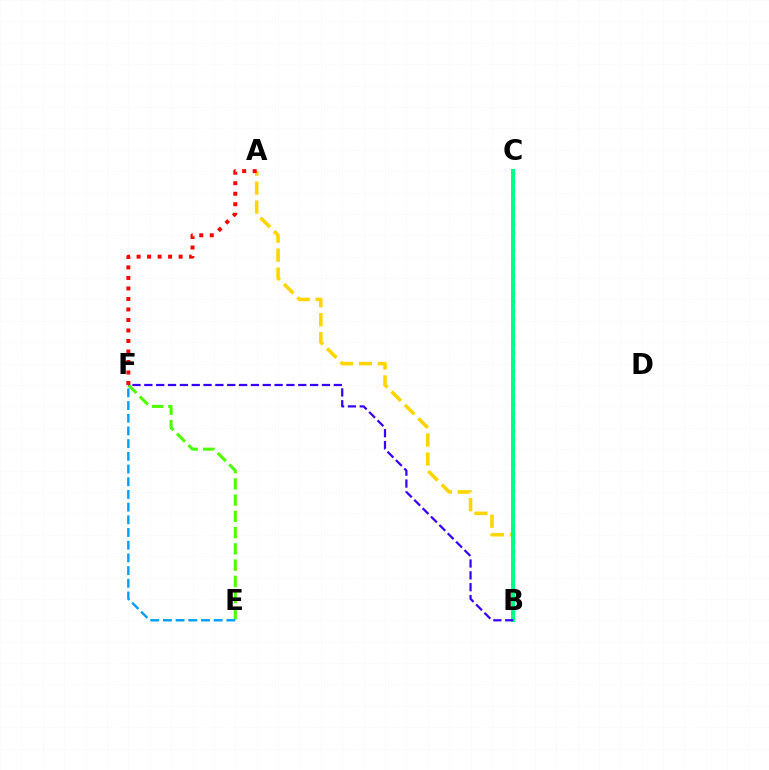{('A', 'B'): [{'color': '#ffd500', 'line_style': 'dashed', 'thickness': 2.58}], ('E', 'F'): [{'color': '#4fff00', 'line_style': 'dashed', 'thickness': 2.21}, {'color': '#009eff', 'line_style': 'dashed', 'thickness': 1.72}], ('B', 'C'): [{'color': '#ff00ed', 'line_style': 'dotted', 'thickness': 2.33}, {'color': '#00ff86', 'line_style': 'solid', 'thickness': 2.86}], ('B', 'F'): [{'color': '#3700ff', 'line_style': 'dashed', 'thickness': 1.61}], ('A', 'F'): [{'color': '#ff0000', 'line_style': 'dotted', 'thickness': 2.85}]}